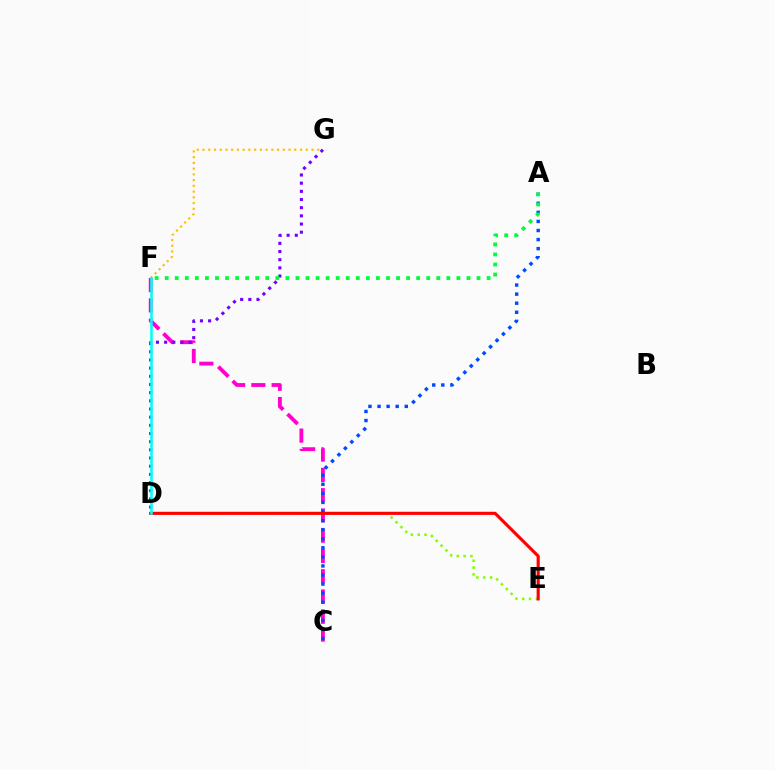{('D', 'E'): [{'color': '#84ff00', 'line_style': 'dotted', 'thickness': 1.86}, {'color': '#ff0000', 'line_style': 'solid', 'thickness': 2.25}], ('C', 'F'): [{'color': '#ff00cf', 'line_style': 'dashed', 'thickness': 2.75}], ('D', 'G'): [{'color': '#7200ff', 'line_style': 'dotted', 'thickness': 2.22}], ('A', 'C'): [{'color': '#004bff', 'line_style': 'dotted', 'thickness': 2.47}], ('F', 'G'): [{'color': '#ffbd00', 'line_style': 'dotted', 'thickness': 1.56}], ('A', 'F'): [{'color': '#00ff39', 'line_style': 'dotted', 'thickness': 2.73}], ('D', 'F'): [{'color': '#00fff6', 'line_style': 'solid', 'thickness': 1.84}]}